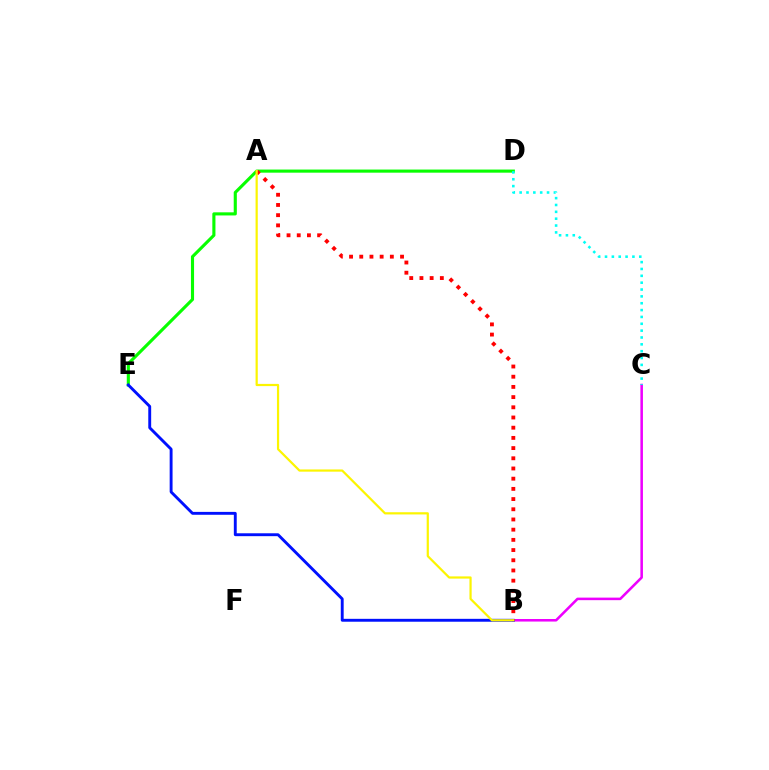{('D', 'E'): [{'color': '#08ff00', 'line_style': 'solid', 'thickness': 2.24}], ('B', 'C'): [{'color': '#ee00ff', 'line_style': 'solid', 'thickness': 1.84}], ('B', 'E'): [{'color': '#0010ff', 'line_style': 'solid', 'thickness': 2.08}], ('A', 'B'): [{'color': '#ff0000', 'line_style': 'dotted', 'thickness': 2.77}, {'color': '#fcf500', 'line_style': 'solid', 'thickness': 1.59}], ('C', 'D'): [{'color': '#00fff6', 'line_style': 'dotted', 'thickness': 1.86}]}